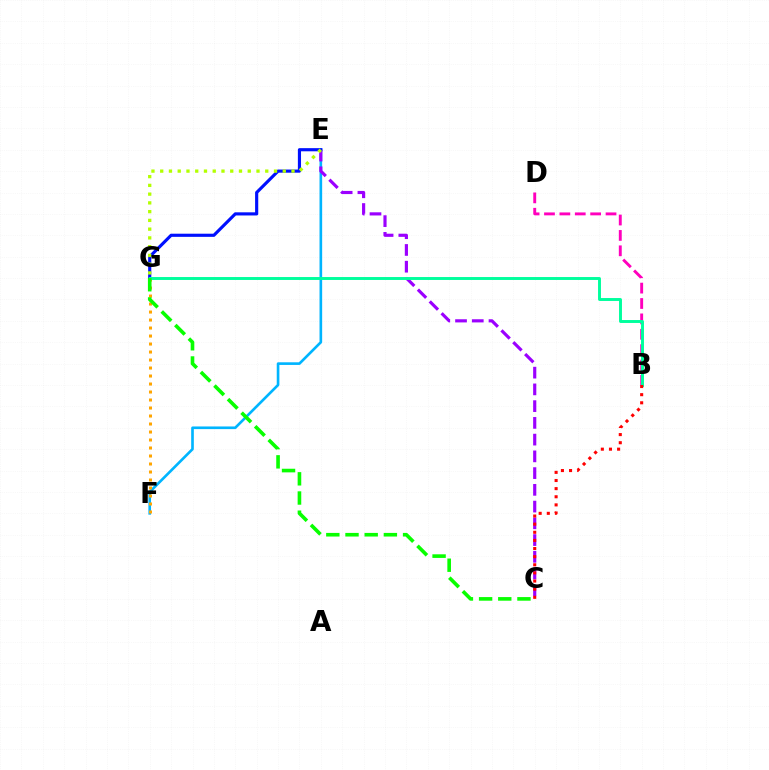{('E', 'F'): [{'color': '#00b5ff', 'line_style': 'solid', 'thickness': 1.9}], ('C', 'E'): [{'color': '#9b00ff', 'line_style': 'dashed', 'thickness': 2.27}], ('B', 'D'): [{'color': '#ff00bd', 'line_style': 'dashed', 'thickness': 2.09}], ('F', 'G'): [{'color': '#ffa500', 'line_style': 'dotted', 'thickness': 2.17}], ('E', 'G'): [{'color': '#0010ff', 'line_style': 'solid', 'thickness': 2.27}, {'color': '#b3ff00', 'line_style': 'dotted', 'thickness': 2.38}], ('B', 'G'): [{'color': '#00ff9d', 'line_style': 'solid', 'thickness': 2.11}], ('B', 'C'): [{'color': '#ff0000', 'line_style': 'dotted', 'thickness': 2.21}], ('C', 'G'): [{'color': '#08ff00', 'line_style': 'dashed', 'thickness': 2.61}]}